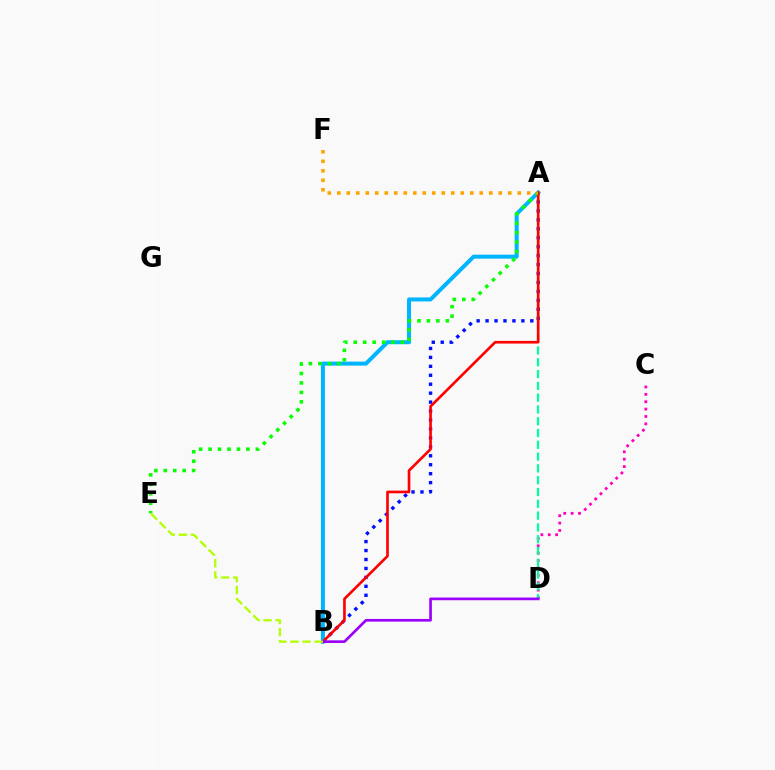{('C', 'D'): [{'color': '#ff00bd', 'line_style': 'dotted', 'thickness': 2.01}], ('A', 'B'): [{'color': '#0010ff', 'line_style': 'dotted', 'thickness': 2.43}, {'color': '#00b5ff', 'line_style': 'solid', 'thickness': 2.87}, {'color': '#ff0000', 'line_style': 'solid', 'thickness': 1.91}], ('A', 'D'): [{'color': '#00ff9d', 'line_style': 'dashed', 'thickness': 1.6}], ('A', 'E'): [{'color': '#08ff00', 'line_style': 'dotted', 'thickness': 2.57}], ('A', 'F'): [{'color': '#ffa500', 'line_style': 'dotted', 'thickness': 2.58}], ('B', 'D'): [{'color': '#9b00ff', 'line_style': 'solid', 'thickness': 1.92}], ('B', 'E'): [{'color': '#b3ff00', 'line_style': 'dashed', 'thickness': 1.64}]}